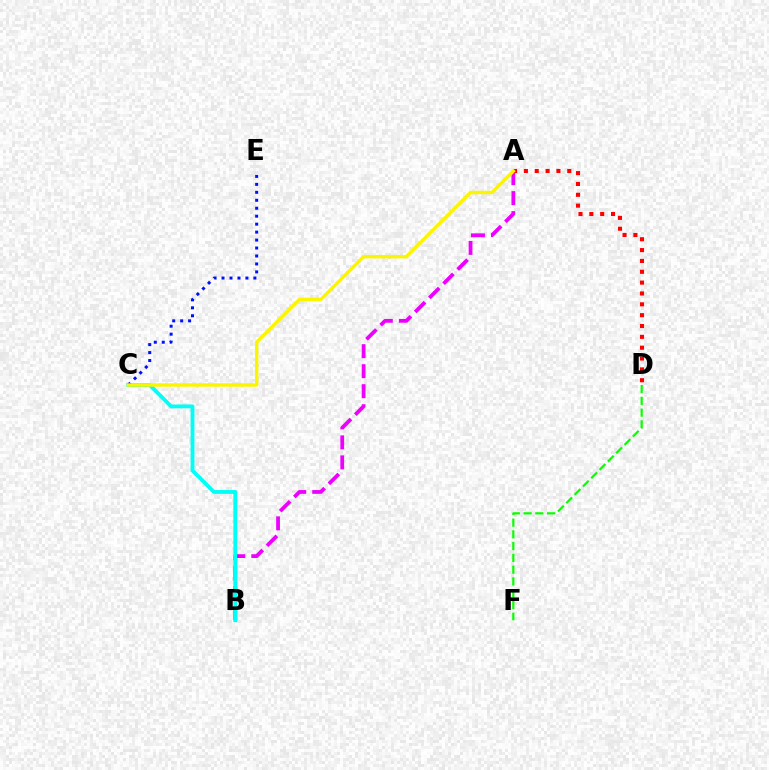{('A', 'B'): [{'color': '#ee00ff', 'line_style': 'dashed', 'thickness': 2.72}], ('B', 'C'): [{'color': '#00fff6', 'line_style': 'solid', 'thickness': 2.76}], ('A', 'D'): [{'color': '#ff0000', 'line_style': 'dotted', 'thickness': 2.95}], ('C', 'E'): [{'color': '#0010ff', 'line_style': 'dotted', 'thickness': 2.16}], ('A', 'C'): [{'color': '#fcf500', 'line_style': 'solid', 'thickness': 2.47}], ('D', 'F'): [{'color': '#08ff00', 'line_style': 'dashed', 'thickness': 1.6}]}